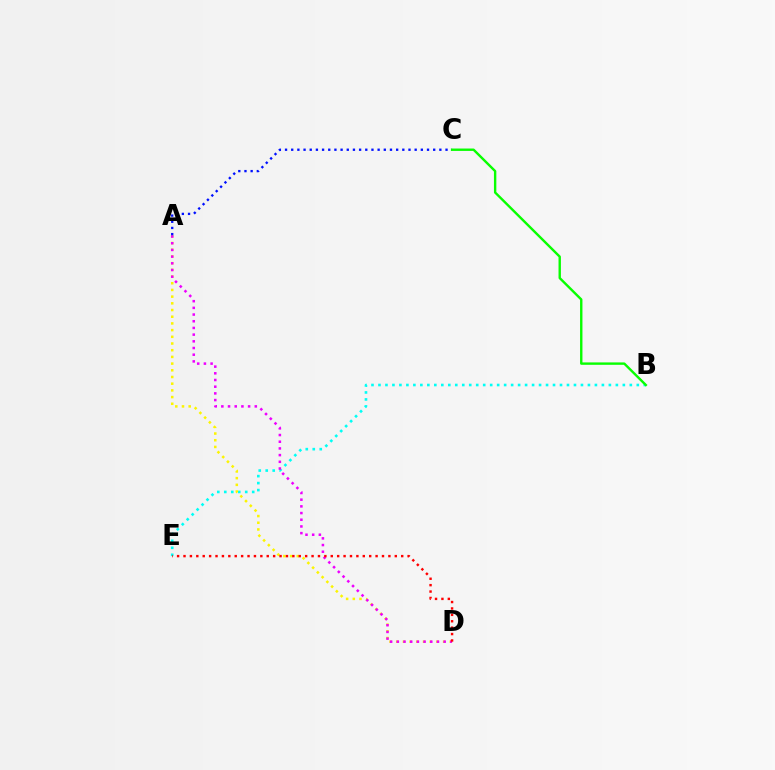{('B', 'E'): [{'color': '#00fff6', 'line_style': 'dotted', 'thickness': 1.9}], ('A', 'D'): [{'color': '#fcf500', 'line_style': 'dotted', 'thickness': 1.82}, {'color': '#ee00ff', 'line_style': 'dotted', 'thickness': 1.82}], ('A', 'C'): [{'color': '#0010ff', 'line_style': 'dotted', 'thickness': 1.68}], ('D', 'E'): [{'color': '#ff0000', 'line_style': 'dotted', 'thickness': 1.74}], ('B', 'C'): [{'color': '#08ff00', 'line_style': 'solid', 'thickness': 1.72}]}